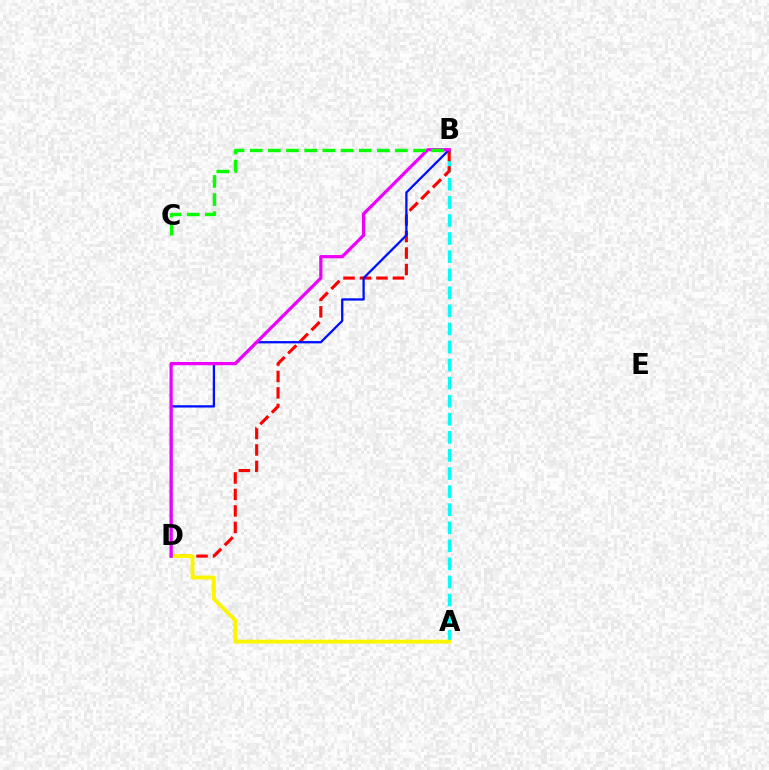{('A', 'B'): [{'color': '#00fff6', 'line_style': 'dashed', 'thickness': 2.46}], ('B', 'D'): [{'color': '#ff0000', 'line_style': 'dashed', 'thickness': 2.24}, {'color': '#0010ff', 'line_style': 'solid', 'thickness': 1.66}, {'color': '#ee00ff', 'line_style': 'solid', 'thickness': 2.32}], ('A', 'D'): [{'color': '#fcf500', 'line_style': 'solid', 'thickness': 2.78}], ('B', 'C'): [{'color': '#08ff00', 'line_style': 'dashed', 'thickness': 2.47}]}